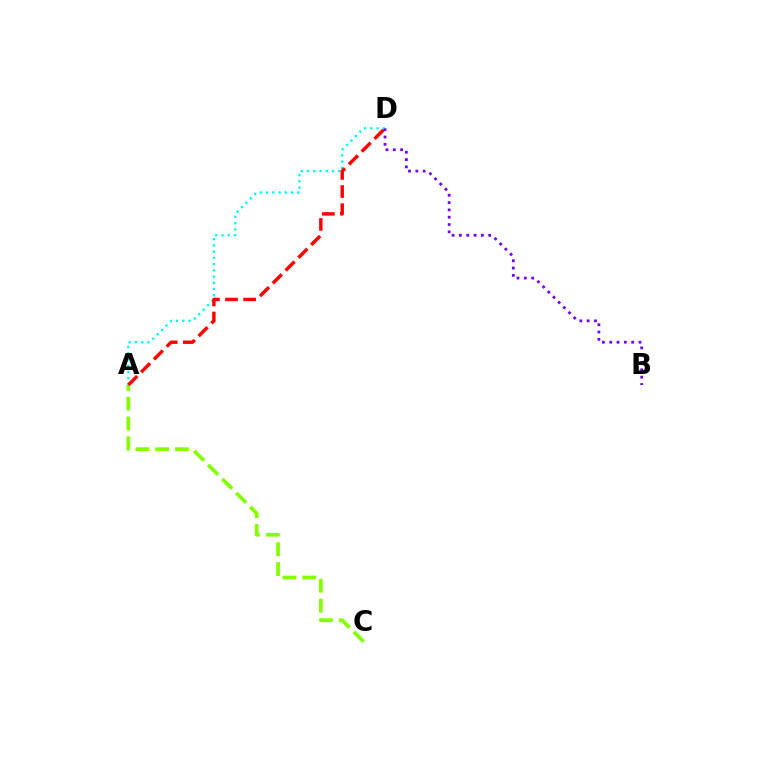{('A', 'D'): [{'color': '#00fff6', 'line_style': 'dotted', 'thickness': 1.69}, {'color': '#ff0000', 'line_style': 'dashed', 'thickness': 2.46}], ('A', 'C'): [{'color': '#84ff00', 'line_style': 'dashed', 'thickness': 2.69}], ('B', 'D'): [{'color': '#7200ff', 'line_style': 'dotted', 'thickness': 1.99}]}